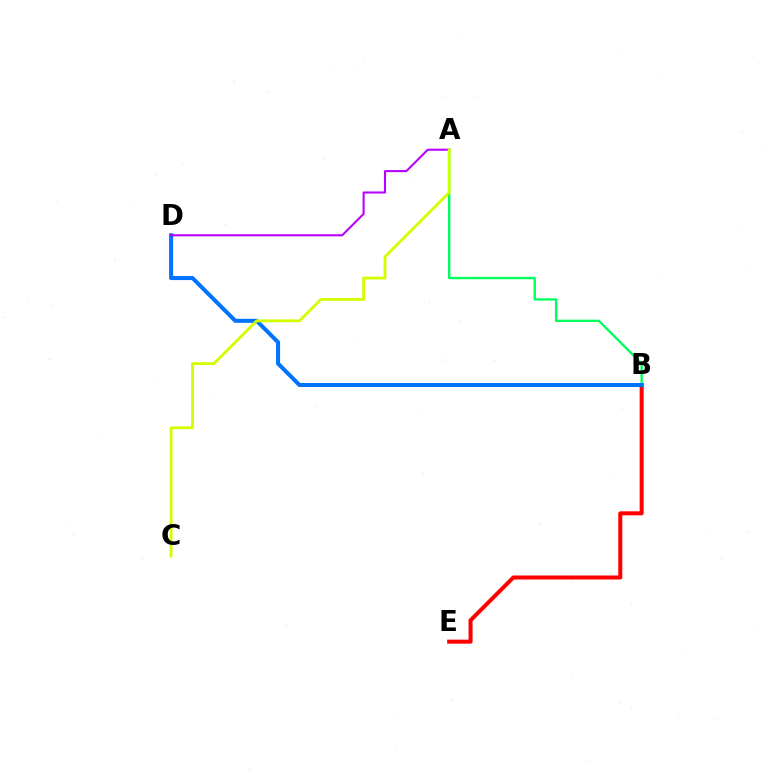{('A', 'B'): [{'color': '#00ff5c', 'line_style': 'solid', 'thickness': 1.69}], ('B', 'E'): [{'color': '#ff0000', 'line_style': 'solid', 'thickness': 2.9}], ('B', 'D'): [{'color': '#0074ff', 'line_style': 'solid', 'thickness': 2.91}], ('A', 'D'): [{'color': '#b900ff', 'line_style': 'solid', 'thickness': 1.5}], ('A', 'C'): [{'color': '#d1ff00', 'line_style': 'solid', 'thickness': 2.03}]}